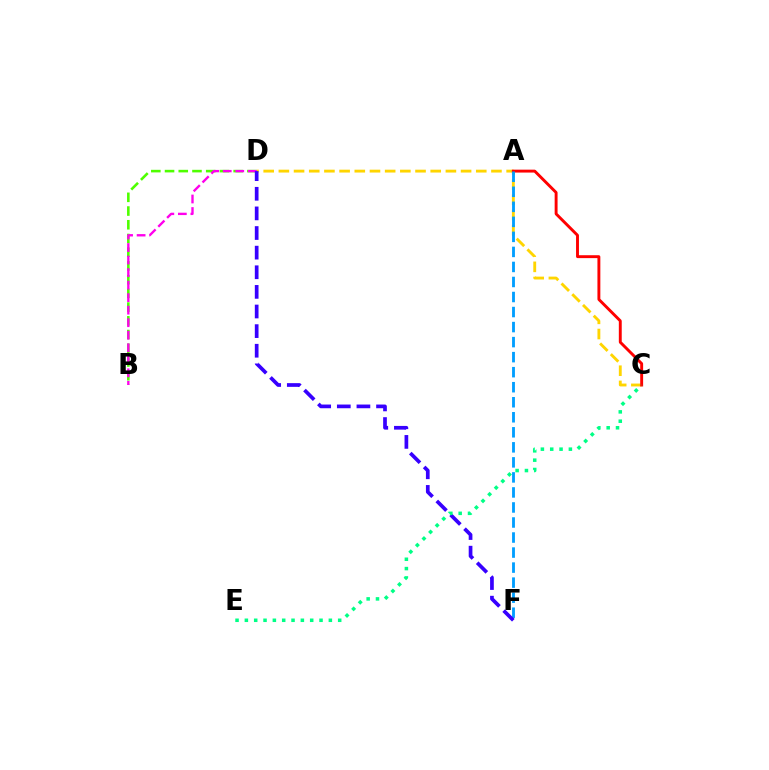{('C', 'D'): [{'color': '#ffd500', 'line_style': 'dashed', 'thickness': 2.06}], ('A', 'C'): [{'color': '#ff0000', 'line_style': 'solid', 'thickness': 2.09}], ('B', 'D'): [{'color': '#4fff00', 'line_style': 'dashed', 'thickness': 1.86}, {'color': '#ff00ed', 'line_style': 'dashed', 'thickness': 1.7}], ('A', 'F'): [{'color': '#009eff', 'line_style': 'dashed', 'thickness': 2.04}], ('D', 'F'): [{'color': '#3700ff', 'line_style': 'dashed', 'thickness': 2.67}], ('C', 'E'): [{'color': '#00ff86', 'line_style': 'dotted', 'thickness': 2.54}]}